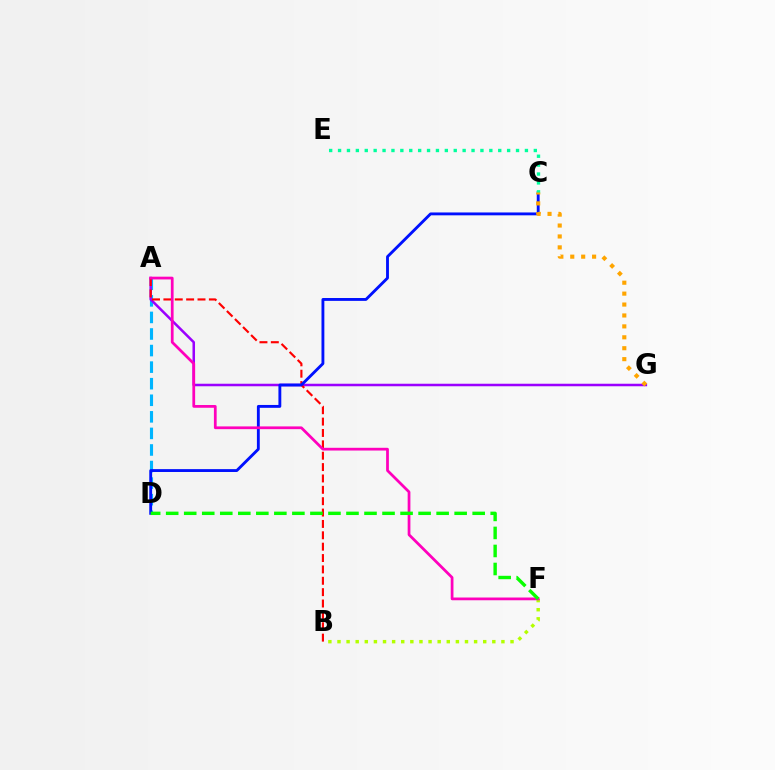{('A', 'D'): [{'color': '#00b5ff', 'line_style': 'dashed', 'thickness': 2.25}], ('B', 'F'): [{'color': '#b3ff00', 'line_style': 'dotted', 'thickness': 2.47}], ('A', 'G'): [{'color': '#9b00ff', 'line_style': 'solid', 'thickness': 1.82}], ('A', 'B'): [{'color': '#ff0000', 'line_style': 'dashed', 'thickness': 1.54}], ('C', 'D'): [{'color': '#0010ff', 'line_style': 'solid', 'thickness': 2.06}], ('C', 'E'): [{'color': '#00ff9d', 'line_style': 'dotted', 'thickness': 2.42}], ('C', 'G'): [{'color': '#ffa500', 'line_style': 'dotted', 'thickness': 2.97}], ('A', 'F'): [{'color': '#ff00bd', 'line_style': 'solid', 'thickness': 1.98}], ('D', 'F'): [{'color': '#08ff00', 'line_style': 'dashed', 'thickness': 2.45}]}